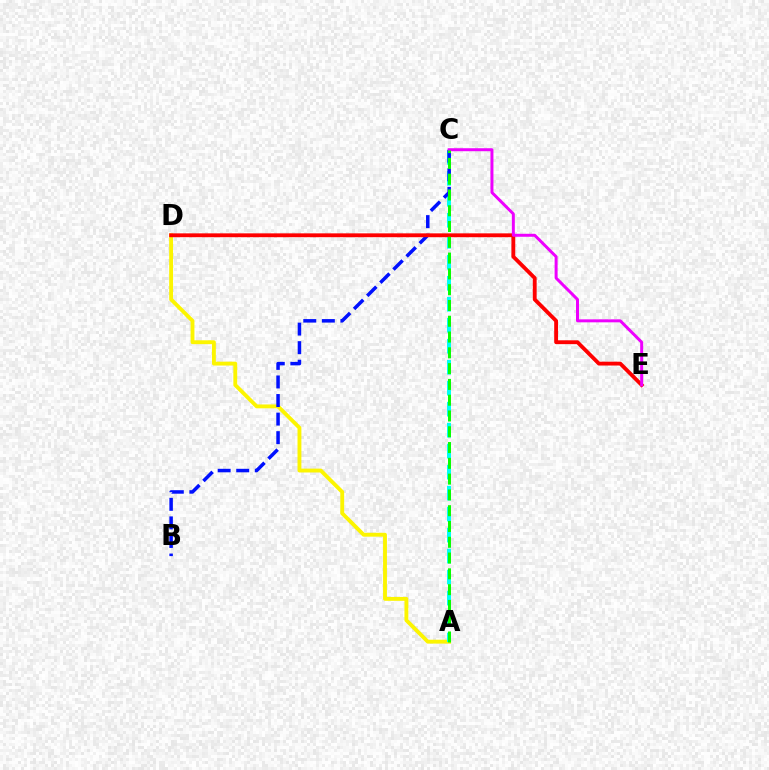{('A', 'D'): [{'color': '#fcf500', 'line_style': 'solid', 'thickness': 2.79}], ('A', 'C'): [{'color': '#00fff6', 'line_style': 'dashed', 'thickness': 2.85}, {'color': '#08ff00', 'line_style': 'dashed', 'thickness': 2.14}], ('B', 'C'): [{'color': '#0010ff', 'line_style': 'dashed', 'thickness': 2.52}], ('D', 'E'): [{'color': '#ff0000', 'line_style': 'solid', 'thickness': 2.77}], ('C', 'E'): [{'color': '#ee00ff', 'line_style': 'solid', 'thickness': 2.15}]}